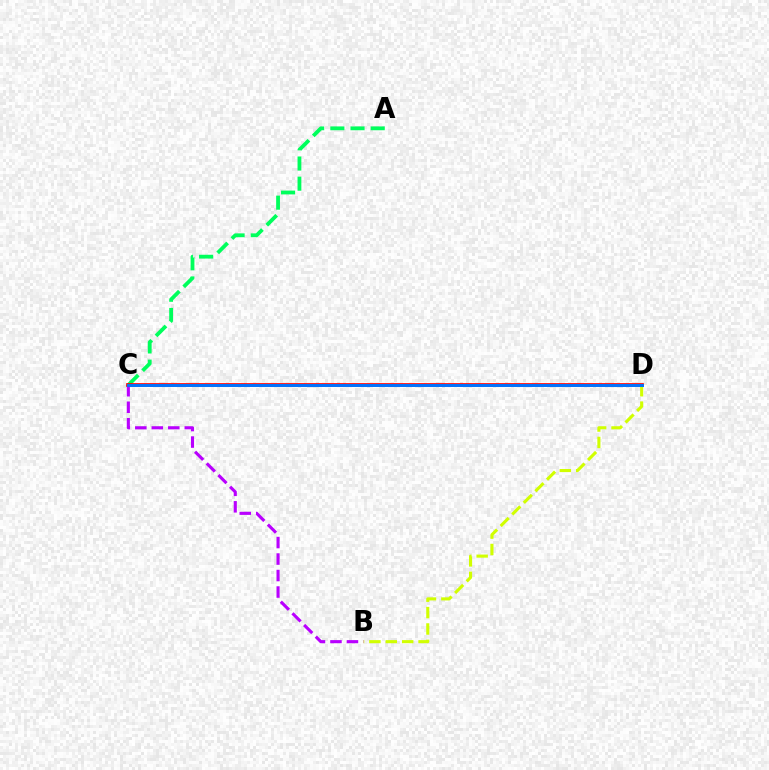{('A', 'C'): [{'color': '#00ff5c', 'line_style': 'dashed', 'thickness': 2.74}], ('B', 'C'): [{'color': '#b900ff', 'line_style': 'dashed', 'thickness': 2.24}], ('C', 'D'): [{'color': '#ff0000', 'line_style': 'solid', 'thickness': 2.66}, {'color': '#0074ff', 'line_style': 'solid', 'thickness': 2.11}], ('B', 'D'): [{'color': '#d1ff00', 'line_style': 'dashed', 'thickness': 2.23}]}